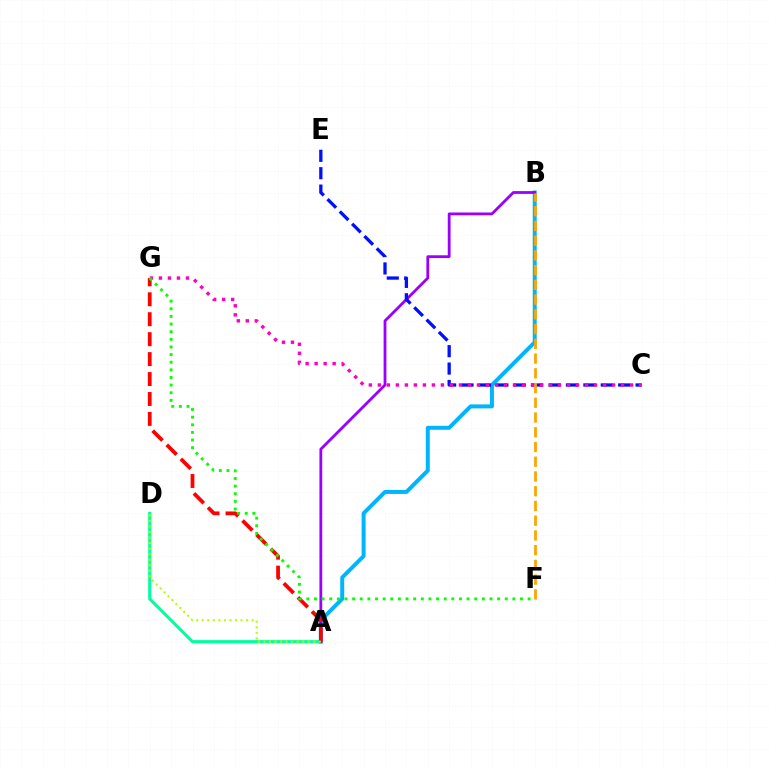{('A', 'D'): [{'color': '#00ff9d', 'line_style': 'solid', 'thickness': 2.23}, {'color': '#b3ff00', 'line_style': 'dotted', 'thickness': 1.5}], ('A', 'B'): [{'color': '#00b5ff', 'line_style': 'solid', 'thickness': 2.86}, {'color': '#9b00ff', 'line_style': 'solid', 'thickness': 2.01}], ('C', 'E'): [{'color': '#0010ff', 'line_style': 'dashed', 'thickness': 2.36}], ('A', 'G'): [{'color': '#ff0000', 'line_style': 'dashed', 'thickness': 2.71}], ('B', 'F'): [{'color': '#ffa500', 'line_style': 'dashed', 'thickness': 2.0}], ('C', 'G'): [{'color': '#ff00bd', 'line_style': 'dotted', 'thickness': 2.45}], ('F', 'G'): [{'color': '#08ff00', 'line_style': 'dotted', 'thickness': 2.07}]}